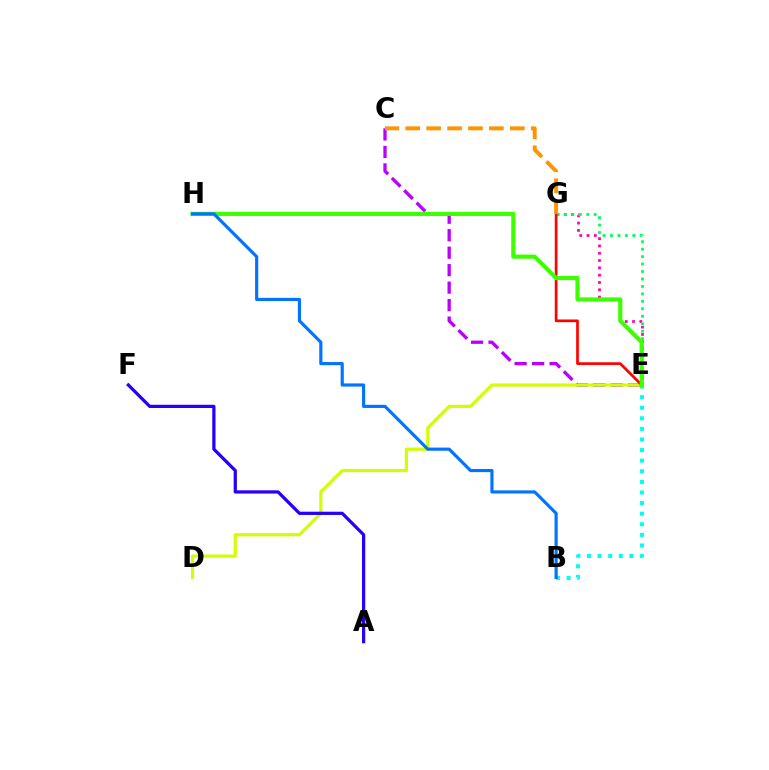{('C', 'E'): [{'color': '#b900ff', 'line_style': 'dashed', 'thickness': 2.38}], ('E', 'G'): [{'color': '#ff00ac', 'line_style': 'dotted', 'thickness': 1.98}, {'color': '#00ff5c', 'line_style': 'dotted', 'thickness': 2.03}, {'color': '#ff0000', 'line_style': 'solid', 'thickness': 1.94}], ('B', 'E'): [{'color': '#00fff6', 'line_style': 'dotted', 'thickness': 2.88}], ('D', 'E'): [{'color': '#d1ff00', 'line_style': 'solid', 'thickness': 2.29}], ('A', 'F'): [{'color': '#2500ff', 'line_style': 'solid', 'thickness': 2.33}], ('E', 'H'): [{'color': '#3dff00', 'line_style': 'solid', 'thickness': 2.99}], ('C', 'G'): [{'color': '#ff9400', 'line_style': 'dashed', 'thickness': 2.84}], ('B', 'H'): [{'color': '#0074ff', 'line_style': 'solid', 'thickness': 2.27}]}